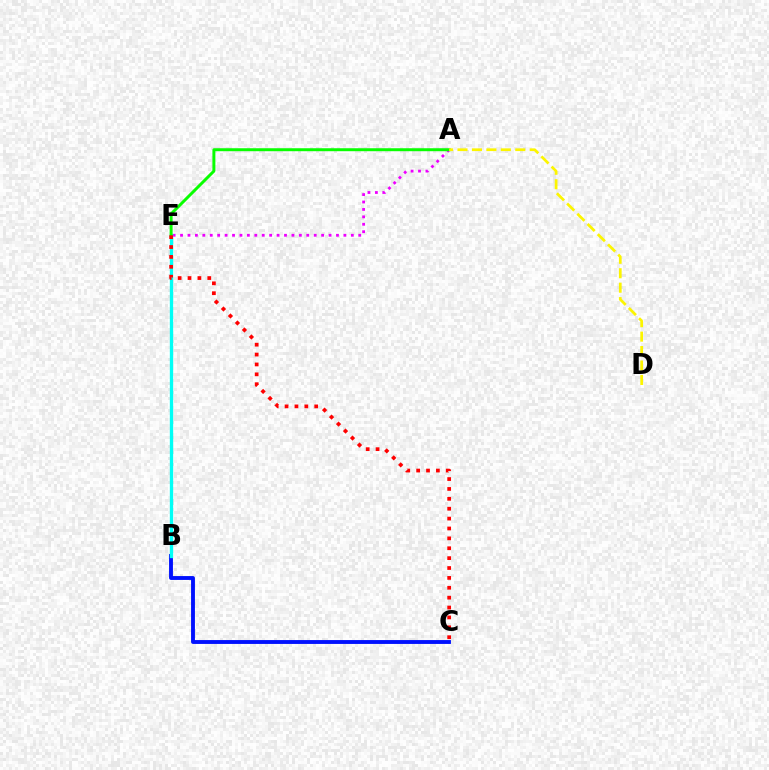{('B', 'C'): [{'color': '#0010ff', 'line_style': 'solid', 'thickness': 2.78}], ('A', 'E'): [{'color': '#ee00ff', 'line_style': 'dotted', 'thickness': 2.02}, {'color': '#08ff00', 'line_style': 'solid', 'thickness': 2.14}], ('B', 'E'): [{'color': '#00fff6', 'line_style': 'solid', 'thickness': 2.39}], ('C', 'E'): [{'color': '#ff0000', 'line_style': 'dotted', 'thickness': 2.69}], ('A', 'D'): [{'color': '#fcf500', 'line_style': 'dashed', 'thickness': 1.96}]}